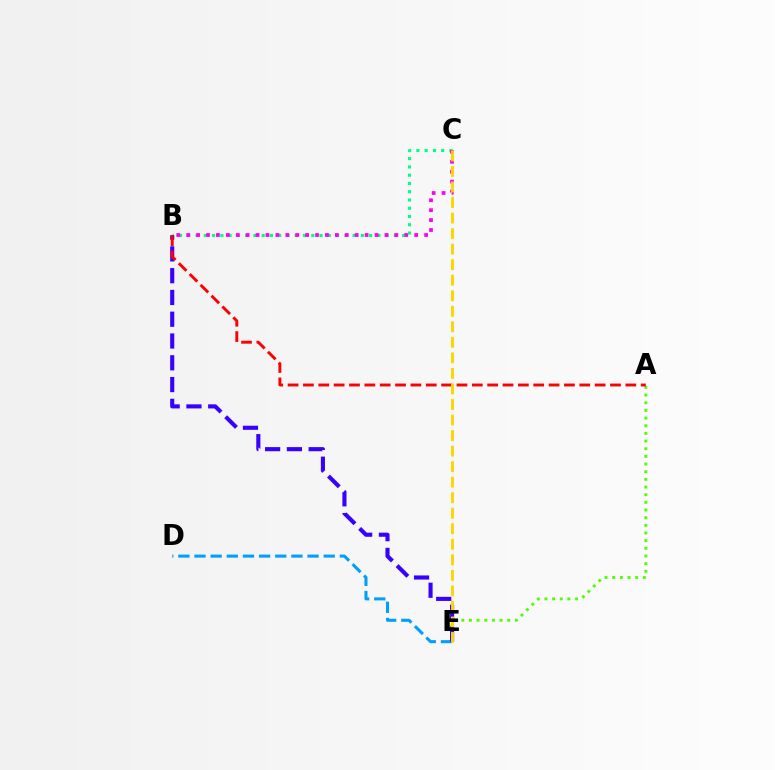{('A', 'E'): [{'color': '#4fff00', 'line_style': 'dotted', 'thickness': 2.08}], ('B', 'C'): [{'color': '#00ff86', 'line_style': 'dotted', 'thickness': 2.25}, {'color': '#ff00ed', 'line_style': 'dotted', 'thickness': 2.69}], ('D', 'E'): [{'color': '#009eff', 'line_style': 'dashed', 'thickness': 2.19}], ('B', 'E'): [{'color': '#3700ff', 'line_style': 'dashed', 'thickness': 2.96}], ('A', 'B'): [{'color': '#ff0000', 'line_style': 'dashed', 'thickness': 2.09}], ('C', 'E'): [{'color': '#ffd500', 'line_style': 'dashed', 'thickness': 2.11}]}